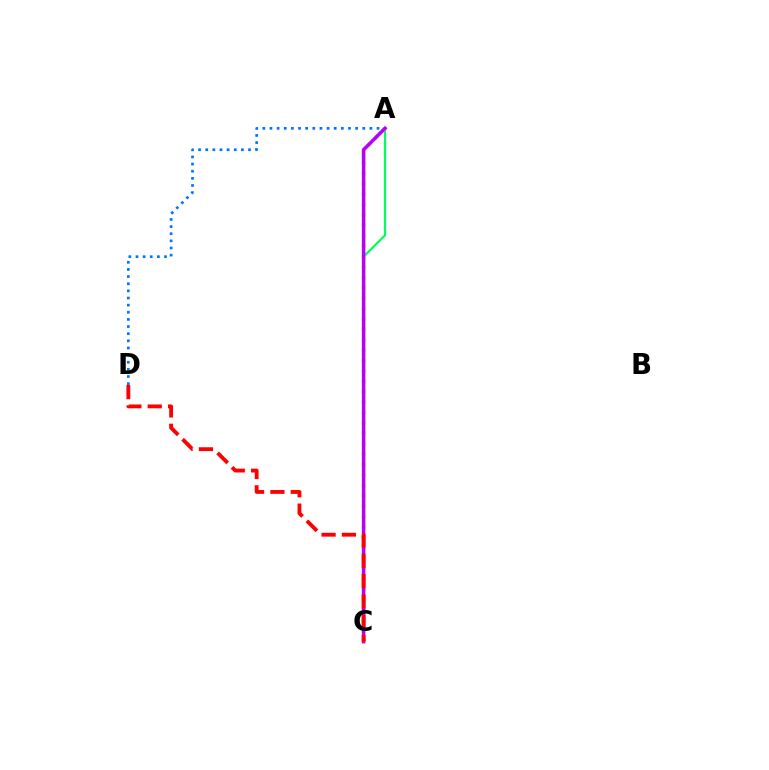{('A', 'D'): [{'color': '#0074ff', 'line_style': 'dotted', 'thickness': 1.94}], ('A', 'C'): [{'color': '#00ff5c', 'line_style': 'solid', 'thickness': 1.58}, {'color': '#d1ff00', 'line_style': 'dotted', 'thickness': 2.83}, {'color': '#b900ff', 'line_style': 'solid', 'thickness': 2.55}], ('C', 'D'): [{'color': '#ff0000', 'line_style': 'dashed', 'thickness': 2.76}]}